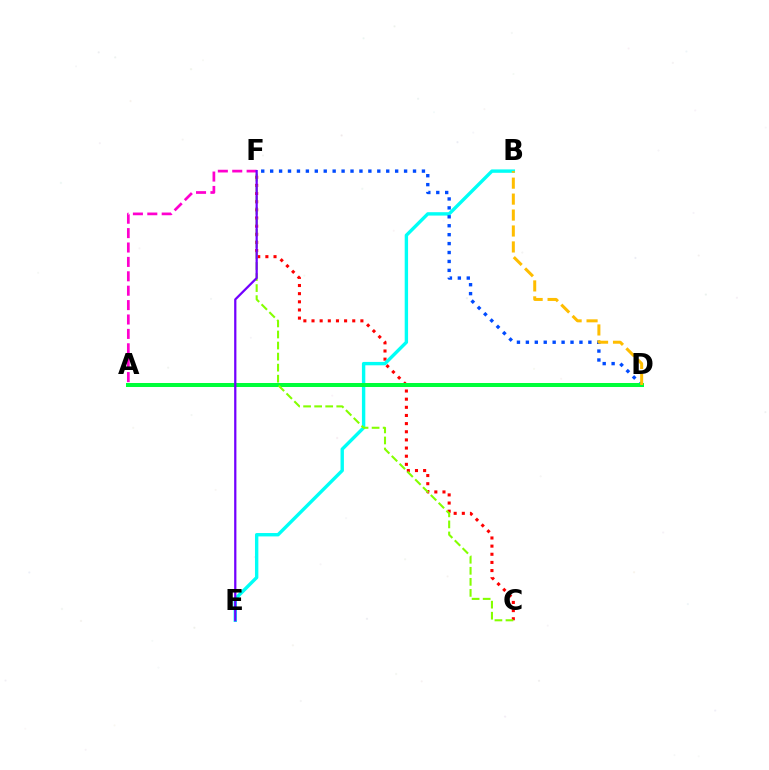{('C', 'F'): [{'color': '#ff0000', 'line_style': 'dotted', 'thickness': 2.21}, {'color': '#84ff00', 'line_style': 'dashed', 'thickness': 1.5}], ('B', 'E'): [{'color': '#00fff6', 'line_style': 'solid', 'thickness': 2.44}], ('D', 'F'): [{'color': '#004bff', 'line_style': 'dotted', 'thickness': 2.43}], ('A', 'D'): [{'color': '#00ff39', 'line_style': 'solid', 'thickness': 2.88}], ('B', 'D'): [{'color': '#ffbd00', 'line_style': 'dashed', 'thickness': 2.17}], ('A', 'F'): [{'color': '#ff00cf', 'line_style': 'dashed', 'thickness': 1.96}], ('E', 'F'): [{'color': '#7200ff', 'line_style': 'solid', 'thickness': 1.62}]}